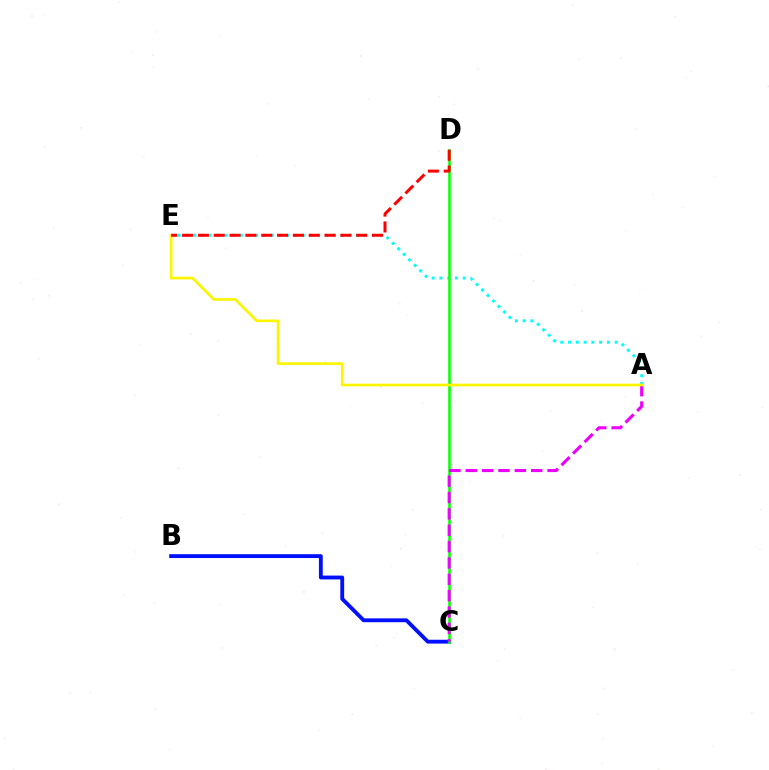{('A', 'E'): [{'color': '#00fff6', 'line_style': 'dotted', 'thickness': 2.11}, {'color': '#fcf500', 'line_style': 'solid', 'thickness': 1.93}], ('B', 'C'): [{'color': '#0010ff', 'line_style': 'solid', 'thickness': 2.77}], ('C', 'D'): [{'color': '#08ff00', 'line_style': 'solid', 'thickness': 1.84}], ('A', 'C'): [{'color': '#ee00ff', 'line_style': 'dashed', 'thickness': 2.22}], ('D', 'E'): [{'color': '#ff0000', 'line_style': 'dashed', 'thickness': 2.15}]}